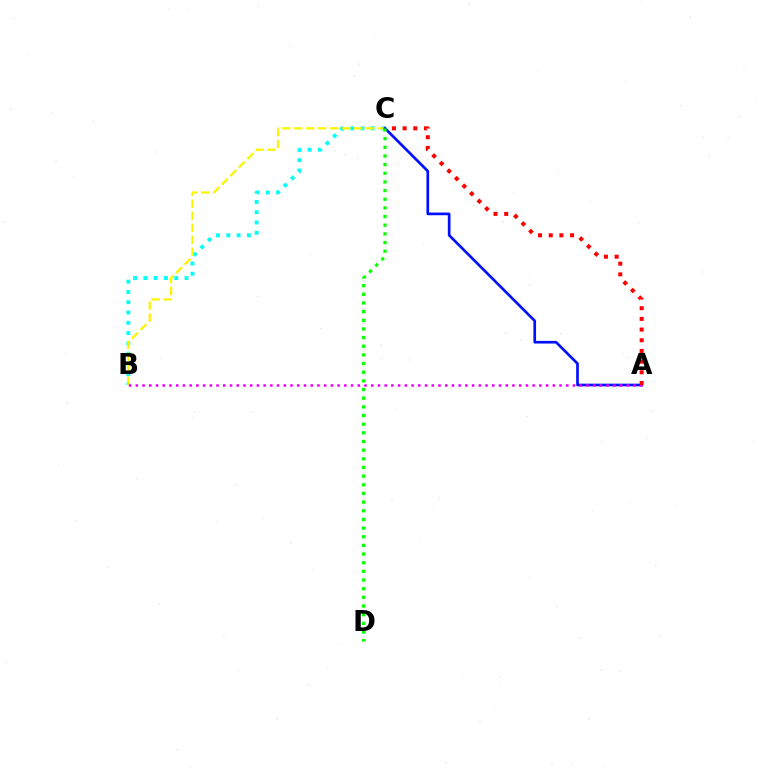{('B', 'C'): [{'color': '#00fff6', 'line_style': 'dotted', 'thickness': 2.8}, {'color': '#fcf500', 'line_style': 'dashed', 'thickness': 1.63}], ('A', 'C'): [{'color': '#0010ff', 'line_style': 'solid', 'thickness': 1.93}, {'color': '#ff0000', 'line_style': 'dotted', 'thickness': 2.9}], ('A', 'B'): [{'color': '#ee00ff', 'line_style': 'dotted', 'thickness': 1.83}], ('C', 'D'): [{'color': '#08ff00', 'line_style': 'dotted', 'thickness': 2.35}]}